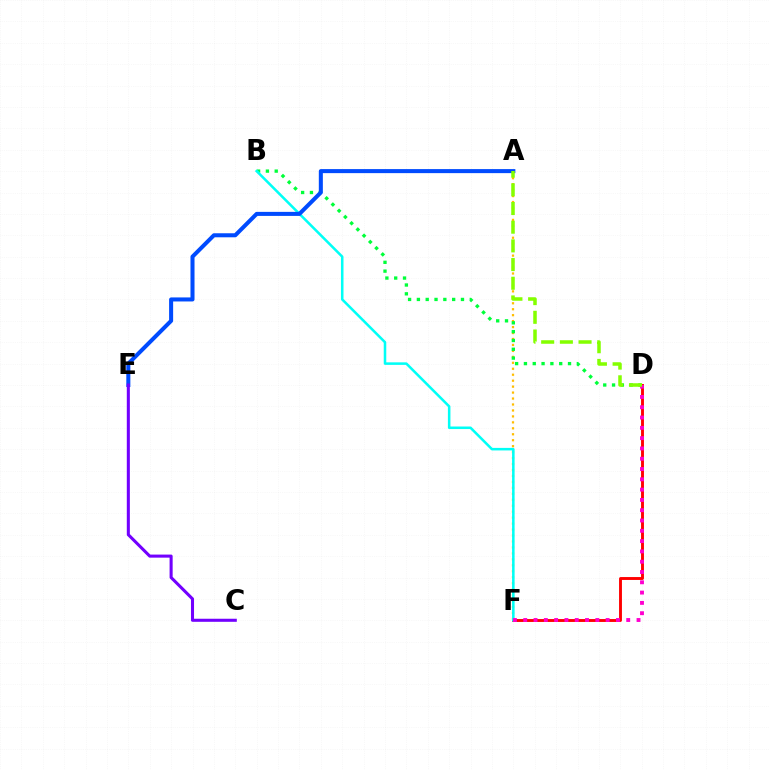{('D', 'F'): [{'color': '#ff0000', 'line_style': 'solid', 'thickness': 2.08}, {'color': '#ff00cf', 'line_style': 'dotted', 'thickness': 2.8}], ('A', 'F'): [{'color': '#ffbd00', 'line_style': 'dotted', 'thickness': 1.62}], ('B', 'D'): [{'color': '#00ff39', 'line_style': 'dotted', 'thickness': 2.4}], ('B', 'F'): [{'color': '#00fff6', 'line_style': 'solid', 'thickness': 1.83}], ('A', 'E'): [{'color': '#004bff', 'line_style': 'solid', 'thickness': 2.91}], ('C', 'E'): [{'color': '#7200ff', 'line_style': 'solid', 'thickness': 2.21}], ('A', 'D'): [{'color': '#84ff00', 'line_style': 'dashed', 'thickness': 2.54}]}